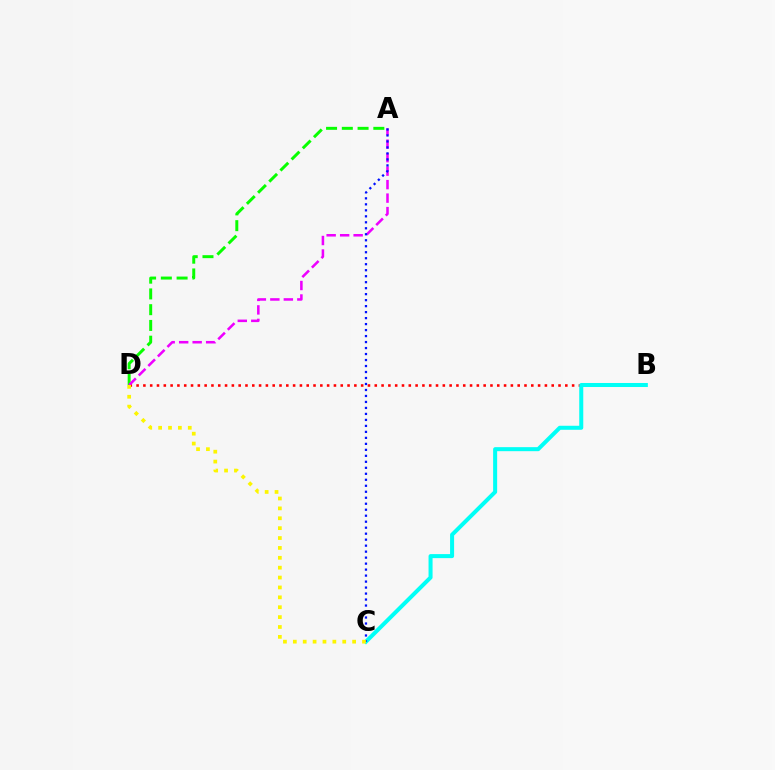{('B', 'D'): [{'color': '#ff0000', 'line_style': 'dotted', 'thickness': 1.85}], ('A', 'D'): [{'color': '#08ff00', 'line_style': 'dashed', 'thickness': 2.14}, {'color': '#ee00ff', 'line_style': 'dashed', 'thickness': 1.83}], ('B', 'C'): [{'color': '#00fff6', 'line_style': 'solid', 'thickness': 2.89}], ('A', 'C'): [{'color': '#0010ff', 'line_style': 'dotted', 'thickness': 1.63}], ('C', 'D'): [{'color': '#fcf500', 'line_style': 'dotted', 'thickness': 2.69}]}